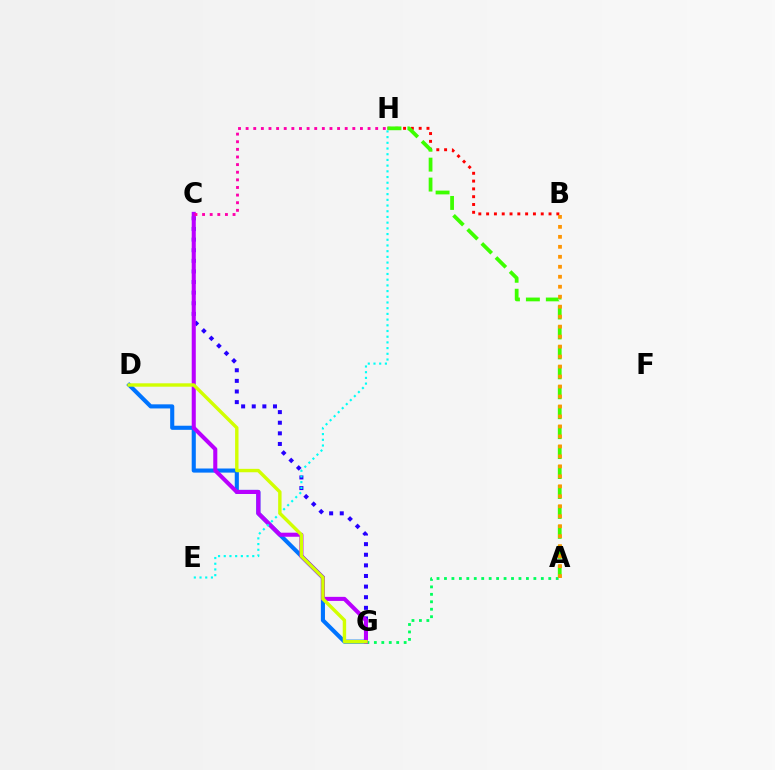{('C', 'G'): [{'color': '#2500ff', 'line_style': 'dotted', 'thickness': 2.88}, {'color': '#b900ff', 'line_style': 'solid', 'thickness': 2.93}], ('A', 'G'): [{'color': '#00ff5c', 'line_style': 'dotted', 'thickness': 2.02}], ('B', 'H'): [{'color': '#ff0000', 'line_style': 'dotted', 'thickness': 2.12}], ('D', 'G'): [{'color': '#0074ff', 'line_style': 'solid', 'thickness': 2.96}, {'color': '#d1ff00', 'line_style': 'solid', 'thickness': 2.45}], ('A', 'H'): [{'color': '#3dff00', 'line_style': 'dashed', 'thickness': 2.71}], ('E', 'H'): [{'color': '#00fff6', 'line_style': 'dotted', 'thickness': 1.55}], ('A', 'B'): [{'color': '#ff9400', 'line_style': 'dotted', 'thickness': 2.71}], ('C', 'H'): [{'color': '#ff00ac', 'line_style': 'dotted', 'thickness': 2.07}]}